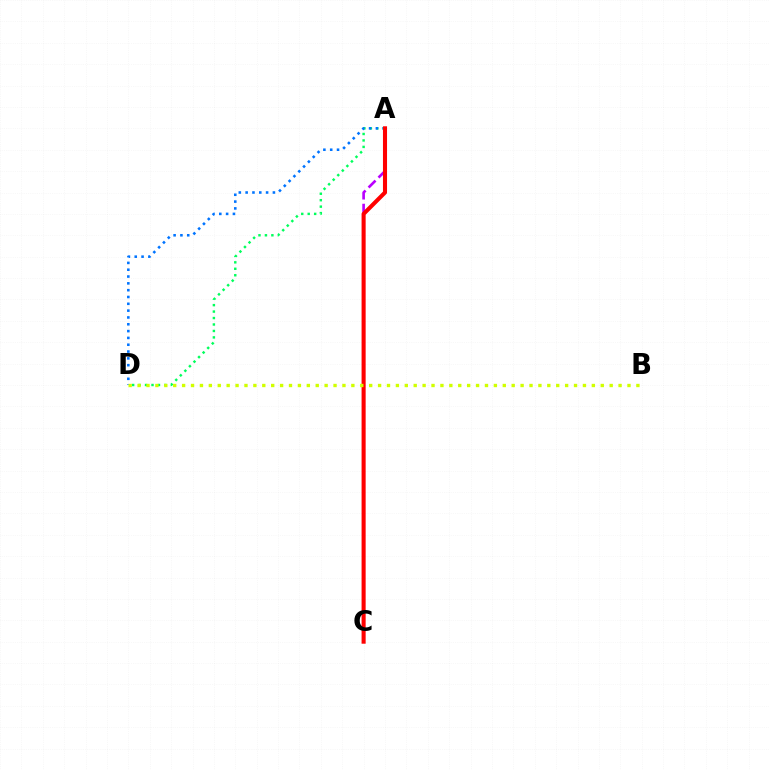{('A', 'D'): [{'color': '#00ff5c', 'line_style': 'dotted', 'thickness': 1.75}, {'color': '#0074ff', 'line_style': 'dotted', 'thickness': 1.85}], ('A', 'C'): [{'color': '#b900ff', 'line_style': 'dashed', 'thickness': 1.91}, {'color': '#ff0000', 'line_style': 'solid', 'thickness': 2.94}], ('B', 'D'): [{'color': '#d1ff00', 'line_style': 'dotted', 'thickness': 2.42}]}